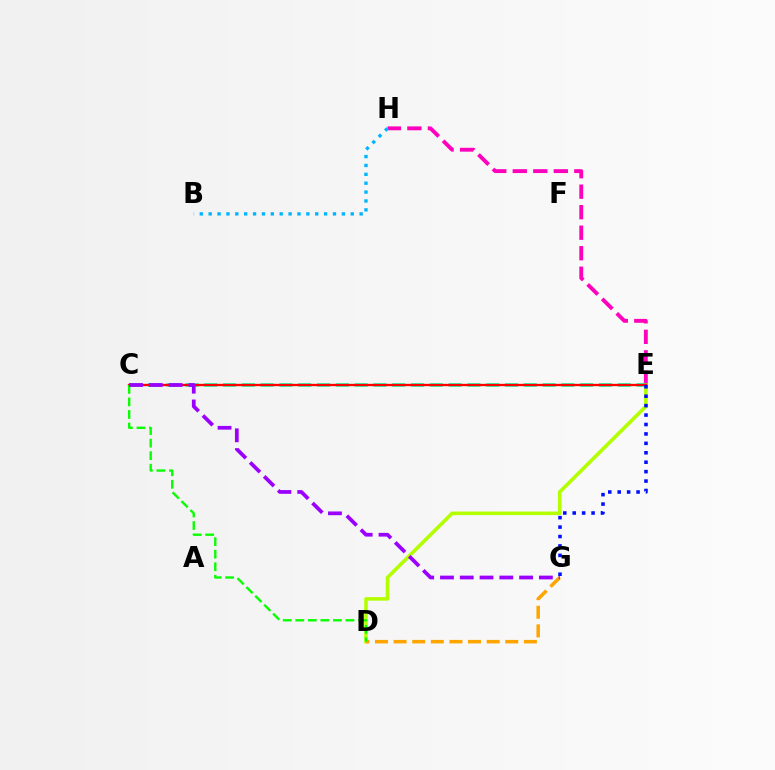{('E', 'H'): [{'color': '#ff00bd', 'line_style': 'dashed', 'thickness': 2.79}], ('D', 'E'): [{'color': '#b3ff00', 'line_style': 'solid', 'thickness': 2.57}], ('C', 'E'): [{'color': '#00ff9d', 'line_style': 'dashed', 'thickness': 2.55}, {'color': '#ff0000', 'line_style': 'solid', 'thickness': 1.67}], ('D', 'G'): [{'color': '#ffa500', 'line_style': 'dashed', 'thickness': 2.53}], ('B', 'H'): [{'color': '#00b5ff', 'line_style': 'dotted', 'thickness': 2.41}], ('C', 'D'): [{'color': '#08ff00', 'line_style': 'dashed', 'thickness': 1.7}], ('C', 'G'): [{'color': '#9b00ff', 'line_style': 'dashed', 'thickness': 2.69}], ('E', 'G'): [{'color': '#0010ff', 'line_style': 'dotted', 'thickness': 2.56}]}